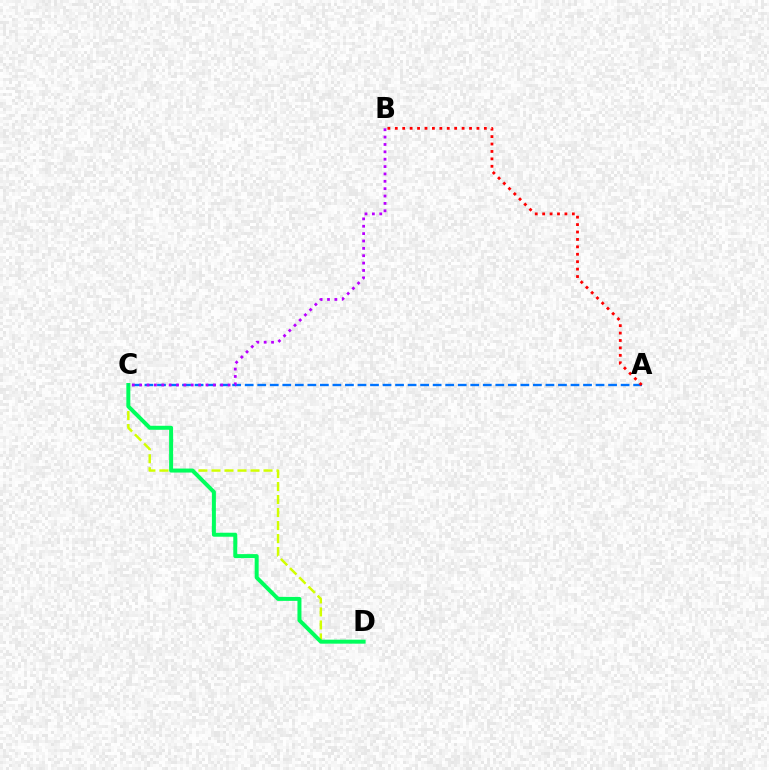{('C', 'D'): [{'color': '#d1ff00', 'line_style': 'dashed', 'thickness': 1.77}, {'color': '#00ff5c', 'line_style': 'solid', 'thickness': 2.87}], ('A', 'C'): [{'color': '#0074ff', 'line_style': 'dashed', 'thickness': 1.7}], ('A', 'B'): [{'color': '#ff0000', 'line_style': 'dotted', 'thickness': 2.02}], ('B', 'C'): [{'color': '#b900ff', 'line_style': 'dotted', 'thickness': 2.0}]}